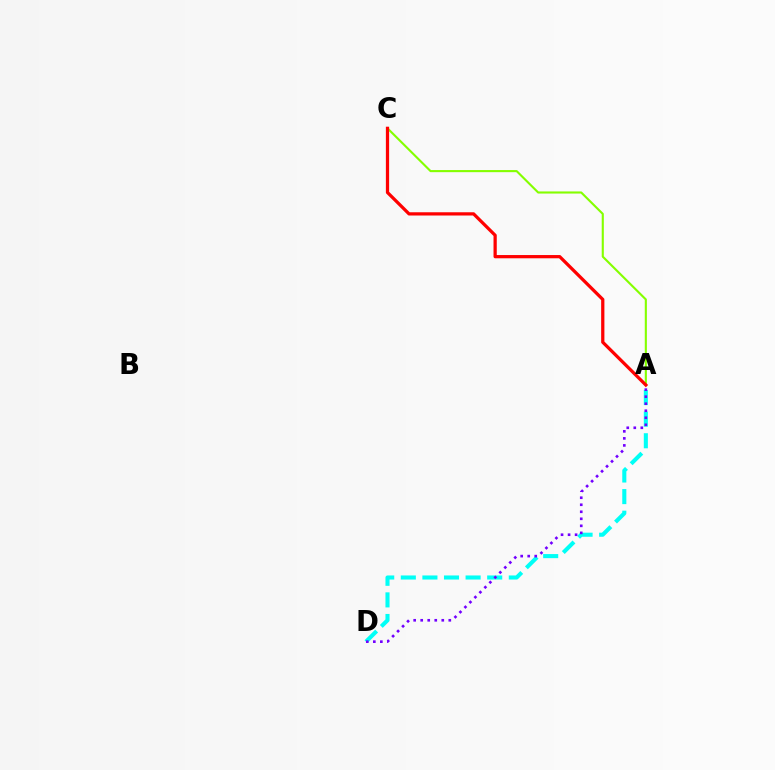{('A', 'D'): [{'color': '#00fff6', 'line_style': 'dashed', 'thickness': 2.93}, {'color': '#7200ff', 'line_style': 'dotted', 'thickness': 1.91}], ('A', 'C'): [{'color': '#84ff00', 'line_style': 'solid', 'thickness': 1.52}, {'color': '#ff0000', 'line_style': 'solid', 'thickness': 2.34}]}